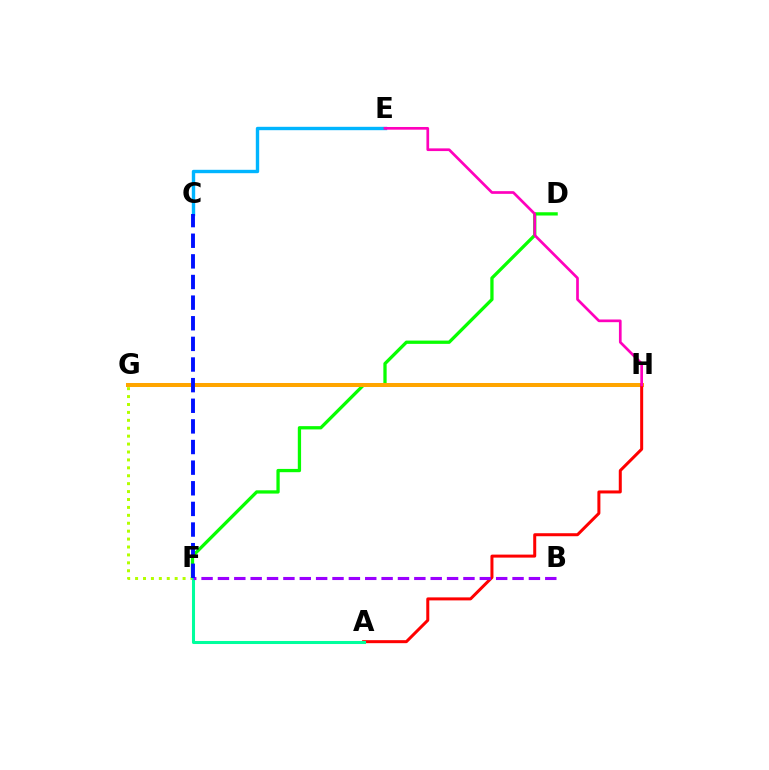{('D', 'F'): [{'color': '#08ff00', 'line_style': 'solid', 'thickness': 2.36}], ('C', 'E'): [{'color': '#00b5ff', 'line_style': 'solid', 'thickness': 2.43}], ('G', 'H'): [{'color': '#ffa500', 'line_style': 'solid', 'thickness': 2.88}], ('A', 'H'): [{'color': '#ff0000', 'line_style': 'solid', 'thickness': 2.17}], ('F', 'G'): [{'color': '#b3ff00', 'line_style': 'dotted', 'thickness': 2.15}], ('A', 'F'): [{'color': '#00ff9d', 'line_style': 'solid', 'thickness': 2.19}], ('E', 'H'): [{'color': '#ff00bd', 'line_style': 'solid', 'thickness': 1.94}], ('B', 'F'): [{'color': '#9b00ff', 'line_style': 'dashed', 'thickness': 2.22}], ('C', 'F'): [{'color': '#0010ff', 'line_style': 'dashed', 'thickness': 2.8}]}